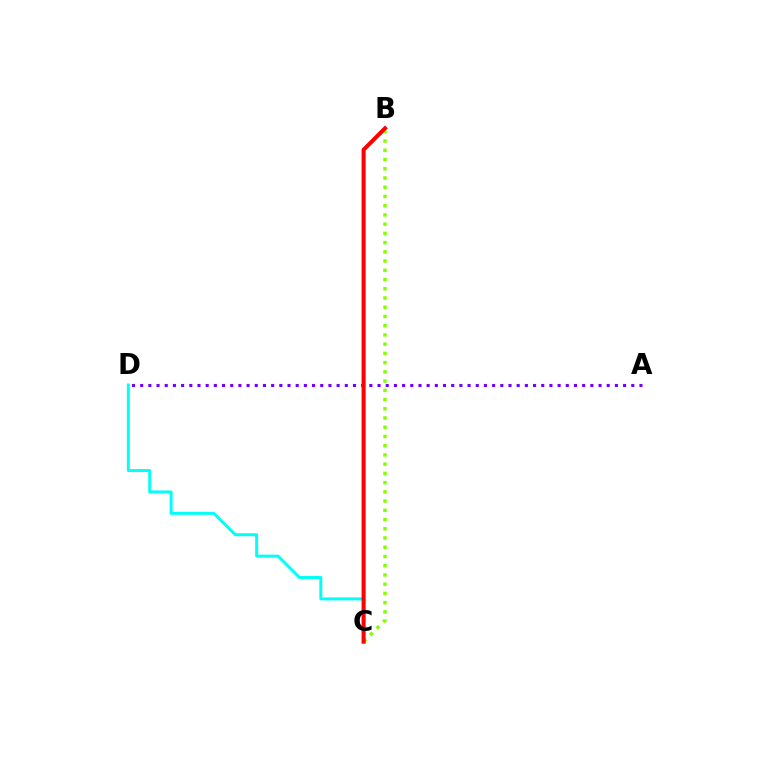{('A', 'D'): [{'color': '#7200ff', 'line_style': 'dotted', 'thickness': 2.22}], ('C', 'D'): [{'color': '#00fff6', 'line_style': 'solid', 'thickness': 2.14}], ('B', 'C'): [{'color': '#84ff00', 'line_style': 'dotted', 'thickness': 2.51}, {'color': '#ff0000', 'line_style': 'solid', 'thickness': 2.92}]}